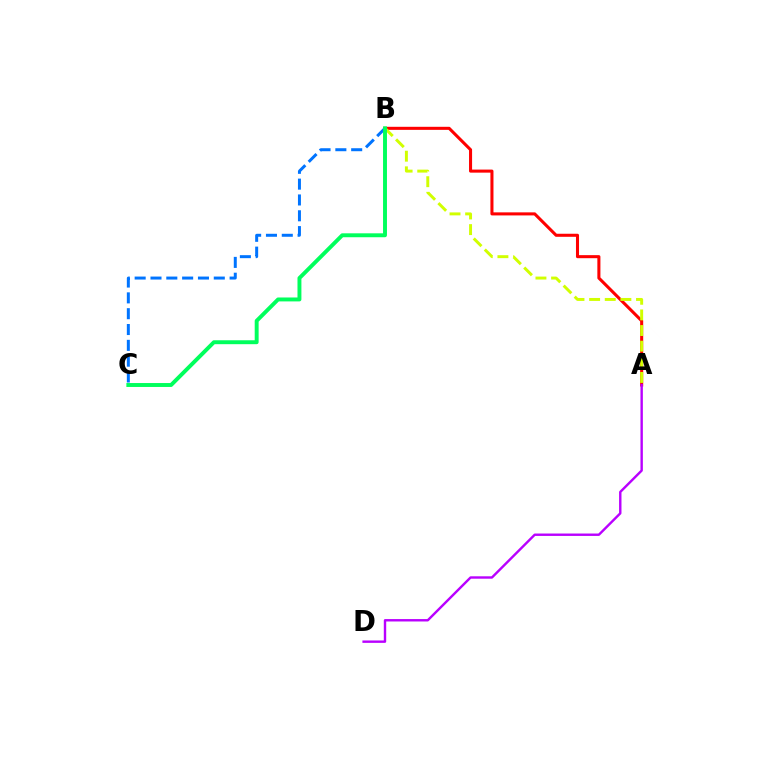{('A', 'B'): [{'color': '#ff0000', 'line_style': 'solid', 'thickness': 2.2}, {'color': '#d1ff00', 'line_style': 'dashed', 'thickness': 2.12}], ('A', 'D'): [{'color': '#b900ff', 'line_style': 'solid', 'thickness': 1.73}], ('B', 'C'): [{'color': '#0074ff', 'line_style': 'dashed', 'thickness': 2.15}, {'color': '#00ff5c', 'line_style': 'solid', 'thickness': 2.82}]}